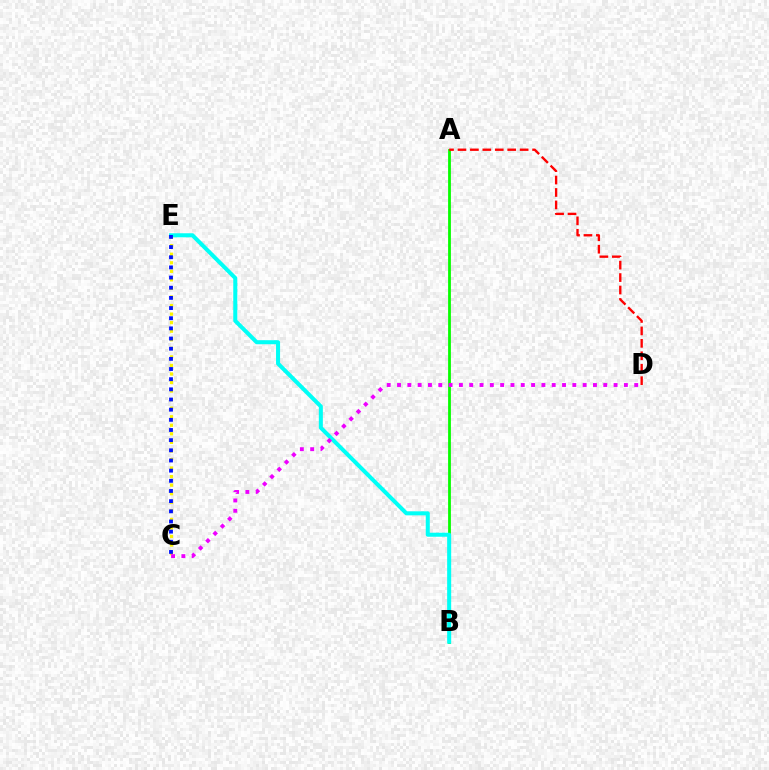{('A', 'B'): [{'color': '#08ff00', 'line_style': 'solid', 'thickness': 2.02}], ('A', 'D'): [{'color': '#ff0000', 'line_style': 'dashed', 'thickness': 1.69}], ('C', 'E'): [{'color': '#fcf500', 'line_style': 'dotted', 'thickness': 2.32}, {'color': '#0010ff', 'line_style': 'dotted', 'thickness': 2.76}], ('B', 'E'): [{'color': '#00fff6', 'line_style': 'solid', 'thickness': 2.9}], ('C', 'D'): [{'color': '#ee00ff', 'line_style': 'dotted', 'thickness': 2.8}]}